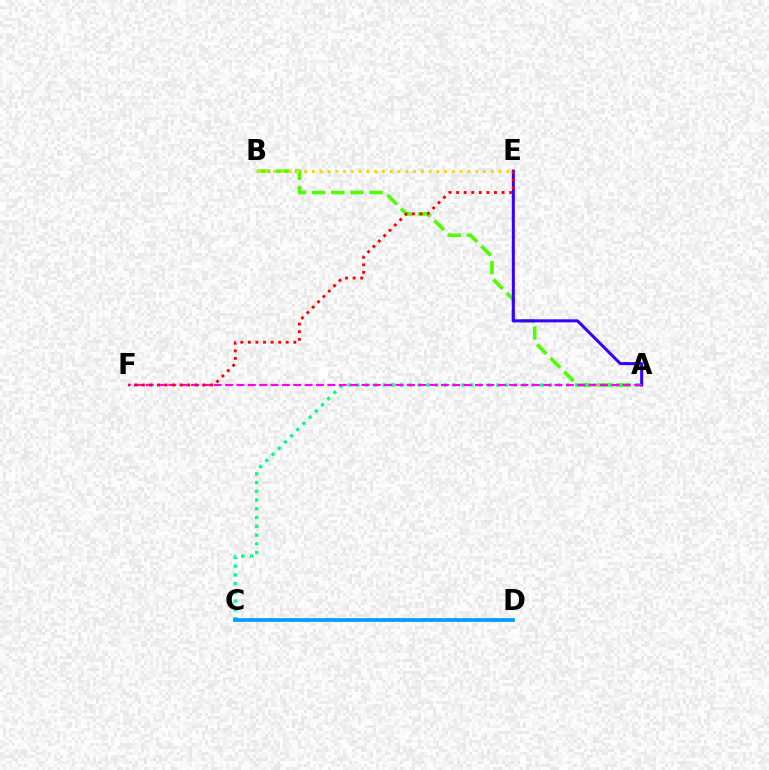{('A', 'B'): [{'color': '#4fff00', 'line_style': 'dashed', 'thickness': 2.6}], ('A', 'E'): [{'color': '#3700ff', 'line_style': 'solid', 'thickness': 2.18}], ('A', 'C'): [{'color': '#00ff86', 'line_style': 'dotted', 'thickness': 2.38}], ('A', 'F'): [{'color': '#ff00ed', 'line_style': 'dashed', 'thickness': 1.54}], ('C', 'D'): [{'color': '#009eff', 'line_style': 'solid', 'thickness': 2.68}], ('B', 'E'): [{'color': '#ffd500', 'line_style': 'dotted', 'thickness': 2.11}], ('E', 'F'): [{'color': '#ff0000', 'line_style': 'dotted', 'thickness': 2.06}]}